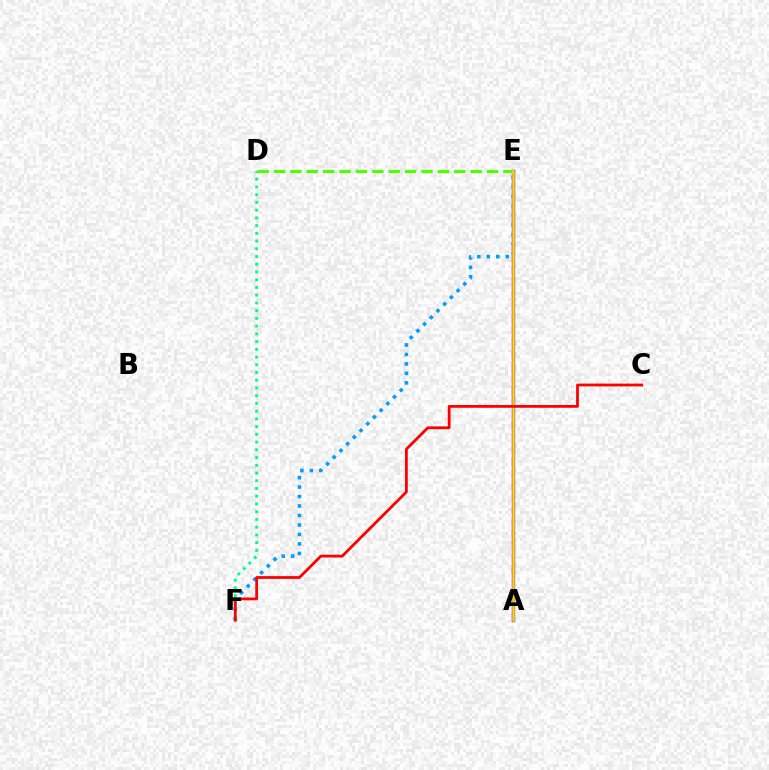{('A', 'E'): [{'color': '#ff00ed', 'line_style': 'dashed', 'thickness': 1.62}, {'color': '#3700ff', 'line_style': 'solid', 'thickness': 2.35}, {'color': '#ffd500', 'line_style': 'solid', 'thickness': 1.88}], ('E', 'F'): [{'color': '#009eff', 'line_style': 'dotted', 'thickness': 2.57}], ('D', 'F'): [{'color': '#00ff86', 'line_style': 'dotted', 'thickness': 2.1}], ('D', 'E'): [{'color': '#4fff00', 'line_style': 'dashed', 'thickness': 2.22}], ('C', 'F'): [{'color': '#ff0000', 'line_style': 'solid', 'thickness': 2.0}]}